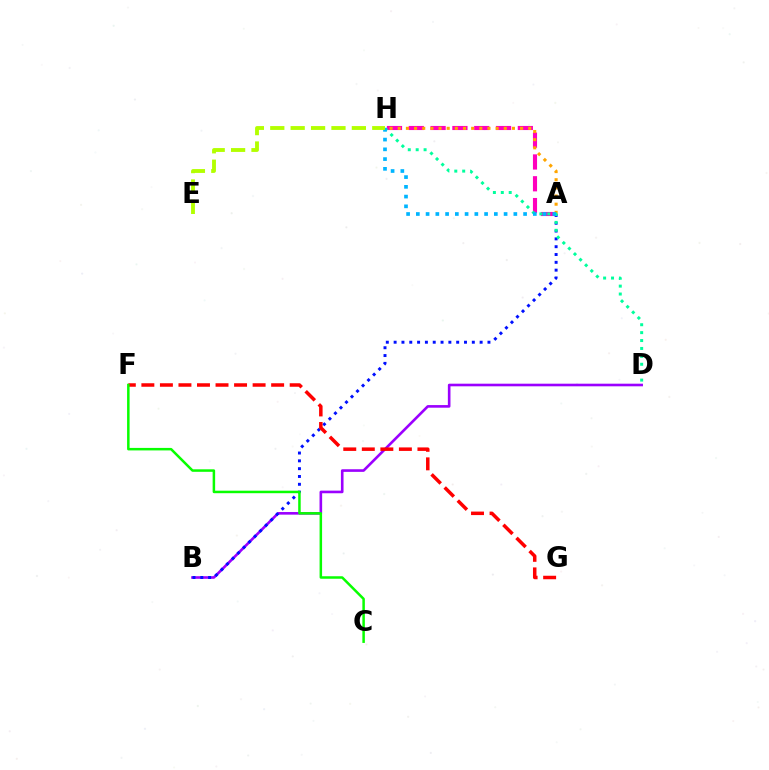{('A', 'H'): [{'color': '#ff00bd', 'line_style': 'dashed', 'thickness': 2.96}, {'color': '#ffa500', 'line_style': 'dotted', 'thickness': 2.22}, {'color': '#00b5ff', 'line_style': 'dotted', 'thickness': 2.65}], ('B', 'D'): [{'color': '#9b00ff', 'line_style': 'solid', 'thickness': 1.89}], ('A', 'B'): [{'color': '#0010ff', 'line_style': 'dotted', 'thickness': 2.12}], ('F', 'G'): [{'color': '#ff0000', 'line_style': 'dashed', 'thickness': 2.52}], ('D', 'H'): [{'color': '#00ff9d', 'line_style': 'dotted', 'thickness': 2.15}], ('C', 'F'): [{'color': '#08ff00', 'line_style': 'solid', 'thickness': 1.81}], ('E', 'H'): [{'color': '#b3ff00', 'line_style': 'dashed', 'thickness': 2.77}]}